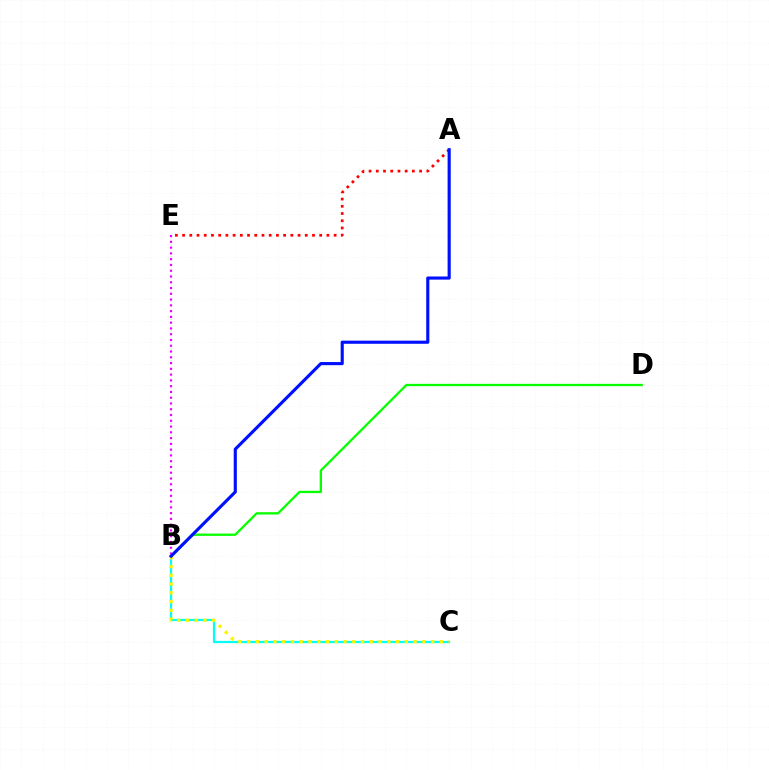{('A', 'E'): [{'color': '#ff0000', 'line_style': 'dotted', 'thickness': 1.96}], ('B', 'C'): [{'color': '#00fff6', 'line_style': 'solid', 'thickness': 1.62}, {'color': '#fcf500', 'line_style': 'dotted', 'thickness': 2.38}], ('B', 'E'): [{'color': '#ee00ff', 'line_style': 'dotted', 'thickness': 1.57}], ('B', 'D'): [{'color': '#08ff00', 'line_style': 'solid', 'thickness': 1.67}], ('A', 'B'): [{'color': '#0010ff', 'line_style': 'solid', 'thickness': 2.26}]}